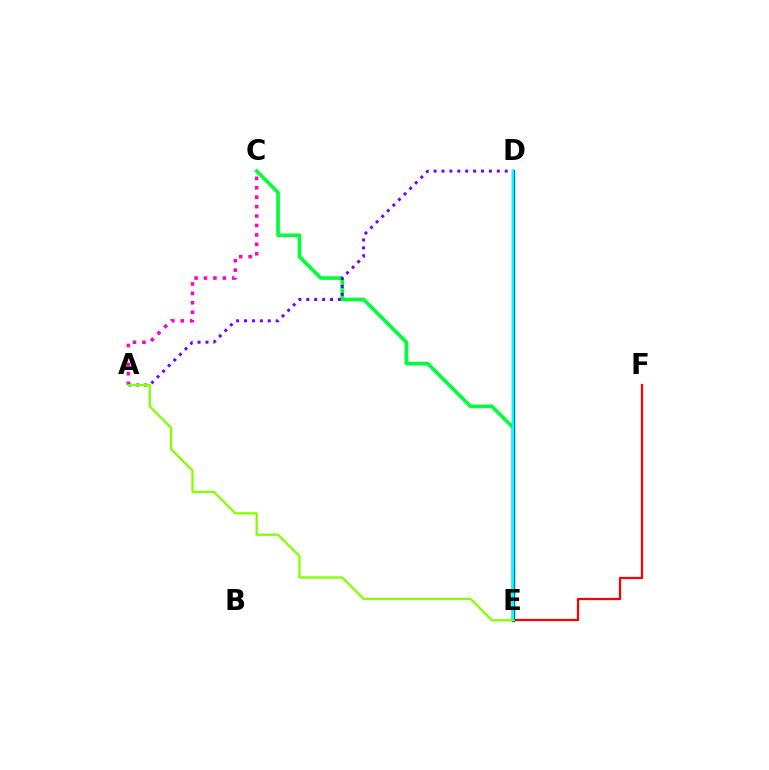{('D', 'E'): [{'color': '#ffbd00', 'line_style': 'solid', 'thickness': 1.87}, {'color': '#004bff', 'line_style': 'solid', 'thickness': 2.38}, {'color': '#00fff6', 'line_style': 'solid', 'thickness': 1.67}], ('C', 'E'): [{'color': '#00ff39', 'line_style': 'solid', 'thickness': 2.62}], ('A', 'C'): [{'color': '#ff00cf', 'line_style': 'dotted', 'thickness': 2.56}], ('E', 'F'): [{'color': '#ff0000', 'line_style': 'solid', 'thickness': 1.6}], ('A', 'D'): [{'color': '#7200ff', 'line_style': 'dotted', 'thickness': 2.15}], ('A', 'E'): [{'color': '#84ff00', 'line_style': 'solid', 'thickness': 1.63}]}